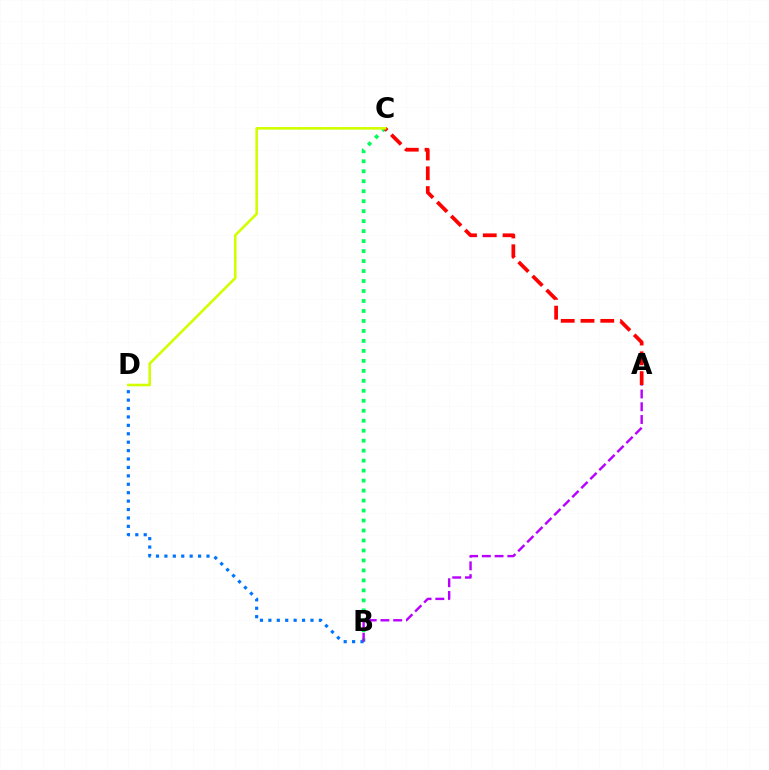{('B', 'C'): [{'color': '#00ff5c', 'line_style': 'dotted', 'thickness': 2.71}], ('A', 'C'): [{'color': '#ff0000', 'line_style': 'dashed', 'thickness': 2.69}], ('B', 'D'): [{'color': '#0074ff', 'line_style': 'dotted', 'thickness': 2.29}], ('A', 'B'): [{'color': '#b900ff', 'line_style': 'dashed', 'thickness': 1.73}], ('C', 'D'): [{'color': '#d1ff00', 'line_style': 'solid', 'thickness': 1.87}]}